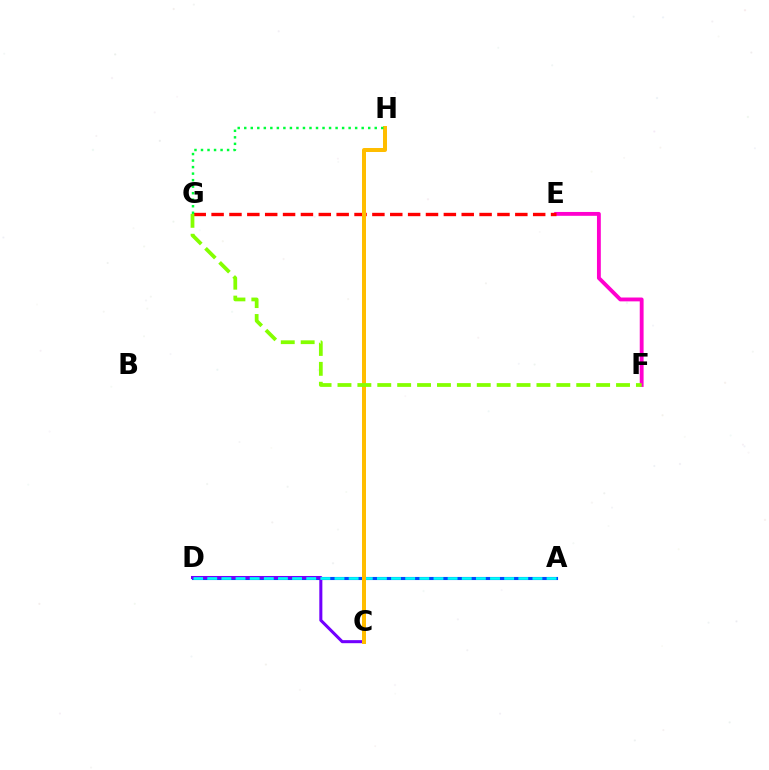{('A', 'D'): [{'color': '#004bff', 'line_style': 'solid', 'thickness': 2.23}, {'color': '#00fff6', 'line_style': 'dashed', 'thickness': 1.92}], ('E', 'F'): [{'color': '#ff00cf', 'line_style': 'solid', 'thickness': 2.78}], ('C', 'D'): [{'color': '#7200ff', 'line_style': 'solid', 'thickness': 2.19}], ('E', 'G'): [{'color': '#ff0000', 'line_style': 'dashed', 'thickness': 2.43}], ('C', 'H'): [{'color': '#ffbd00', 'line_style': 'solid', 'thickness': 2.87}], ('G', 'H'): [{'color': '#00ff39', 'line_style': 'dotted', 'thickness': 1.77}], ('F', 'G'): [{'color': '#84ff00', 'line_style': 'dashed', 'thickness': 2.7}]}